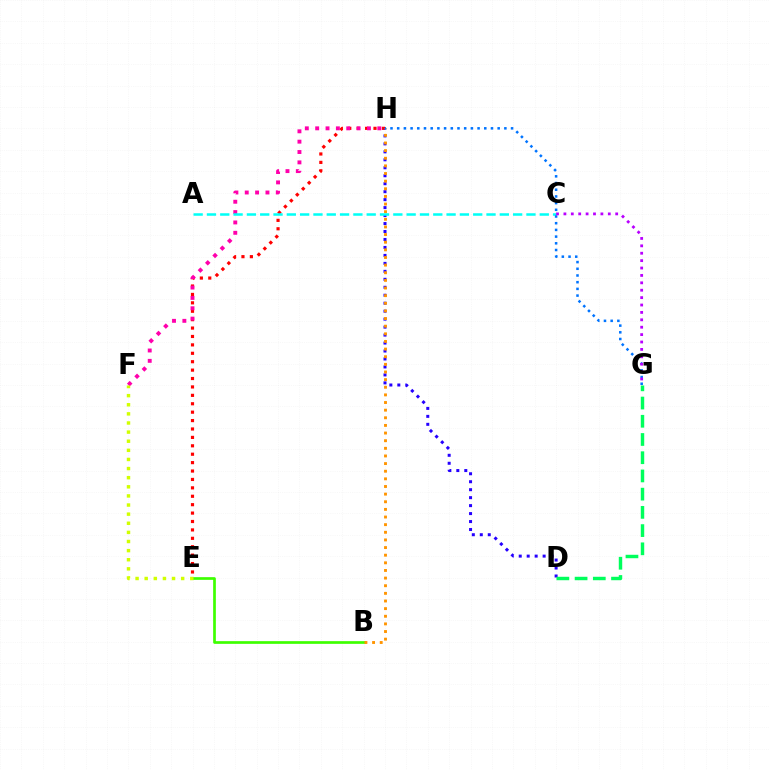{('E', 'H'): [{'color': '#ff0000', 'line_style': 'dotted', 'thickness': 2.29}], ('D', 'H'): [{'color': '#2500ff', 'line_style': 'dotted', 'thickness': 2.16}], ('F', 'H'): [{'color': '#ff00ac', 'line_style': 'dotted', 'thickness': 2.81}], ('B', 'E'): [{'color': '#3dff00', 'line_style': 'solid', 'thickness': 1.94}], ('B', 'H'): [{'color': '#ff9400', 'line_style': 'dotted', 'thickness': 2.07}], ('D', 'G'): [{'color': '#00ff5c', 'line_style': 'dashed', 'thickness': 2.48}], ('A', 'C'): [{'color': '#00fff6', 'line_style': 'dashed', 'thickness': 1.81}], ('G', 'H'): [{'color': '#0074ff', 'line_style': 'dotted', 'thickness': 1.82}], ('E', 'F'): [{'color': '#d1ff00', 'line_style': 'dotted', 'thickness': 2.48}], ('C', 'G'): [{'color': '#b900ff', 'line_style': 'dotted', 'thickness': 2.01}]}